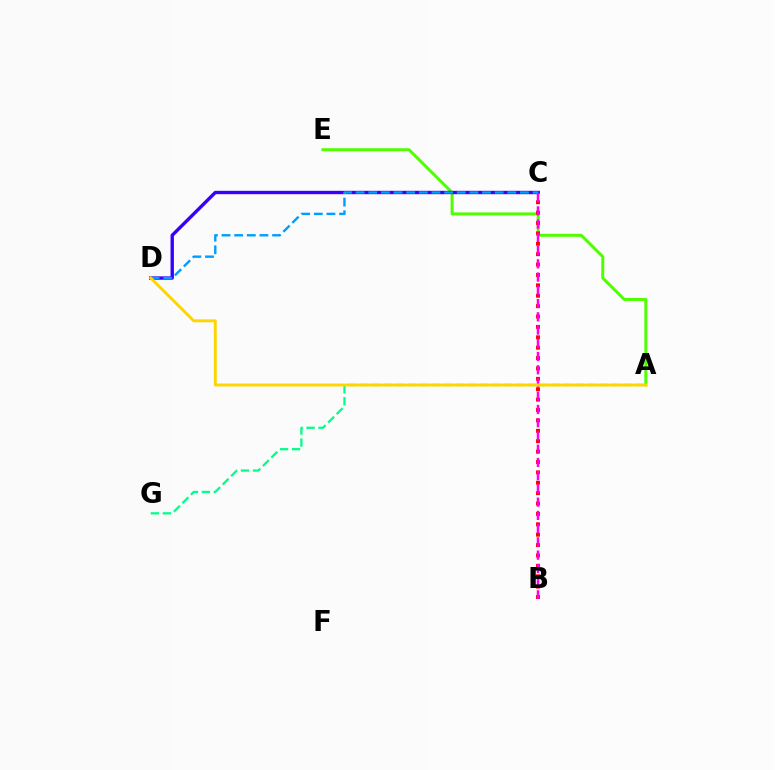{('A', 'E'): [{'color': '#4fff00', 'line_style': 'solid', 'thickness': 2.15}], ('C', 'D'): [{'color': '#3700ff', 'line_style': 'solid', 'thickness': 2.43}, {'color': '#009eff', 'line_style': 'dashed', 'thickness': 1.72}], ('B', 'C'): [{'color': '#ff0000', 'line_style': 'dotted', 'thickness': 2.82}, {'color': '#ff00ed', 'line_style': 'dashed', 'thickness': 1.8}], ('A', 'G'): [{'color': '#00ff86', 'line_style': 'dashed', 'thickness': 1.63}], ('A', 'D'): [{'color': '#ffd500', 'line_style': 'solid', 'thickness': 2.1}]}